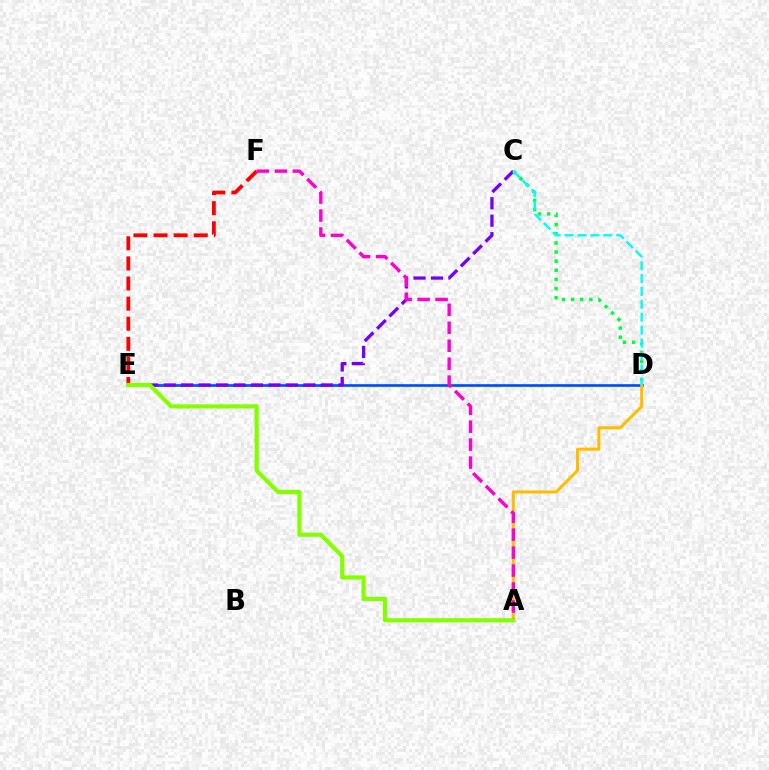{('D', 'E'): [{'color': '#004bff', 'line_style': 'solid', 'thickness': 1.9}], ('C', 'E'): [{'color': '#7200ff', 'line_style': 'dashed', 'thickness': 2.37}], ('C', 'D'): [{'color': '#00ff39', 'line_style': 'dotted', 'thickness': 2.48}, {'color': '#00fff6', 'line_style': 'dashed', 'thickness': 1.75}], ('E', 'F'): [{'color': '#ff0000', 'line_style': 'dashed', 'thickness': 2.73}], ('A', 'D'): [{'color': '#ffbd00', 'line_style': 'solid', 'thickness': 2.18}], ('A', 'F'): [{'color': '#ff00cf', 'line_style': 'dashed', 'thickness': 2.44}], ('A', 'E'): [{'color': '#84ff00', 'line_style': 'solid', 'thickness': 3.0}]}